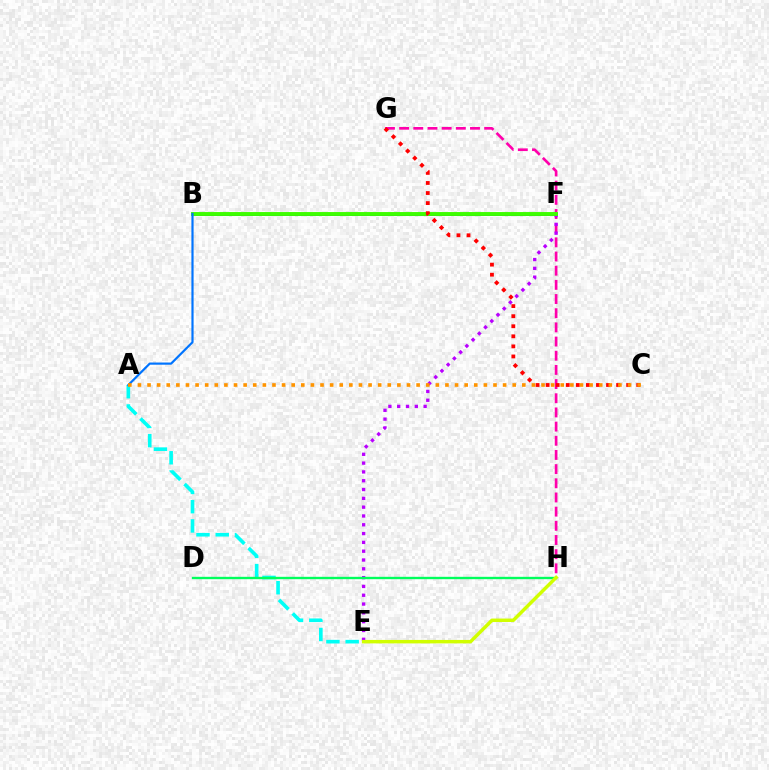{('A', 'E'): [{'color': '#00fff6', 'line_style': 'dashed', 'thickness': 2.62}], ('B', 'F'): [{'color': '#2500ff', 'line_style': 'solid', 'thickness': 2.06}, {'color': '#3dff00', 'line_style': 'solid', 'thickness': 2.81}], ('G', 'H'): [{'color': '#ff00ac', 'line_style': 'dashed', 'thickness': 1.93}], ('E', 'F'): [{'color': '#b900ff', 'line_style': 'dotted', 'thickness': 2.39}], ('D', 'H'): [{'color': '#00ff5c', 'line_style': 'solid', 'thickness': 1.7}], ('A', 'B'): [{'color': '#0074ff', 'line_style': 'solid', 'thickness': 1.57}], ('C', 'G'): [{'color': '#ff0000', 'line_style': 'dotted', 'thickness': 2.73}], ('E', 'H'): [{'color': '#d1ff00', 'line_style': 'solid', 'thickness': 2.49}], ('A', 'C'): [{'color': '#ff9400', 'line_style': 'dotted', 'thickness': 2.61}]}